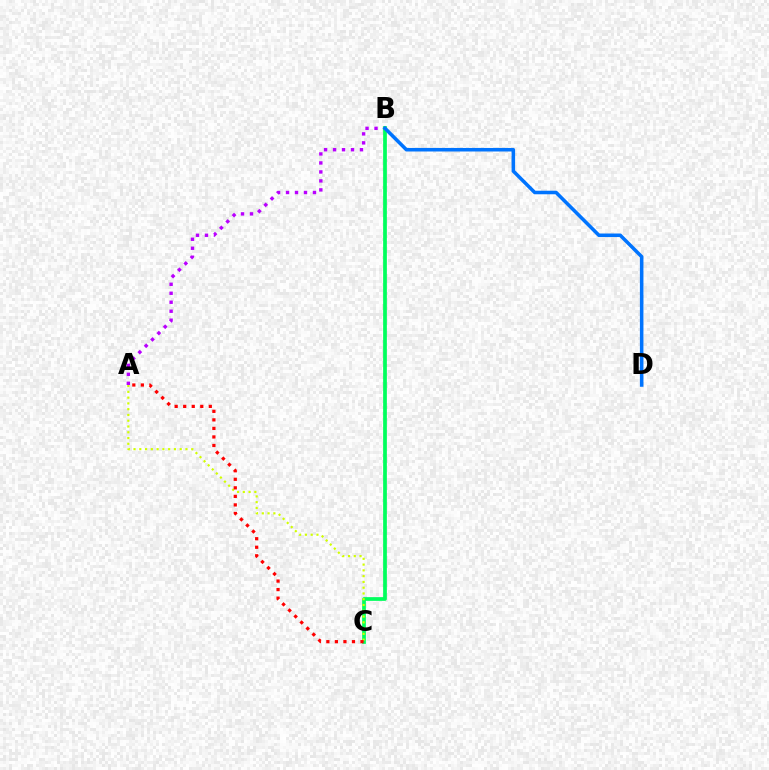{('A', 'B'): [{'color': '#b900ff', 'line_style': 'dotted', 'thickness': 2.44}], ('B', 'C'): [{'color': '#00ff5c', 'line_style': 'solid', 'thickness': 2.68}], ('B', 'D'): [{'color': '#0074ff', 'line_style': 'solid', 'thickness': 2.55}], ('A', 'C'): [{'color': '#d1ff00', 'line_style': 'dotted', 'thickness': 1.57}, {'color': '#ff0000', 'line_style': 'dotted', 'thickness': 2.32}]}